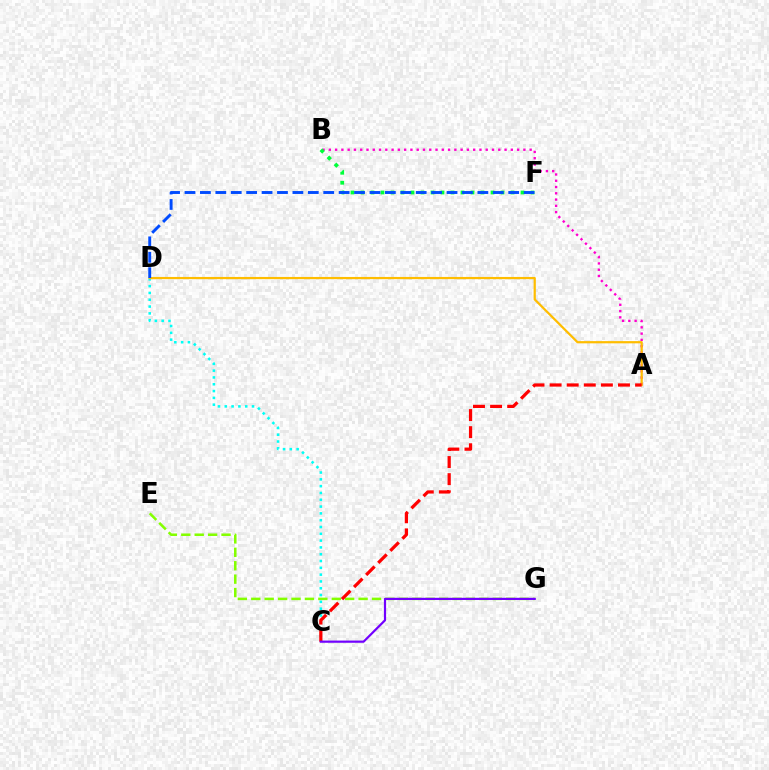{('A', 'B'): [{'color': '#ff00cf', 'line_style': 'dotted', 'thickness': 1.71}], ('B', 'F'): [{'color': '#00ff39', 'line_style': 'dotted', 'thickness': 2.72}], ('E', 'G'): [{'color': '#84ff00', 'line_style': 'dashed', 'thickness': 1.82}], ('C', 'D'): [{'color': '#00fff6', 'line_style': 'dotted', 'thickness': 1.85}], ('A', 'D'): [{'color': '#ffbd00', 'line_style': 'solid', 'thickness': 1.6}], ('A', 'C'): [{'color': '#ff0000', 'line_style': 'dashed', 'thickness': 2.32}], ('D', 'F'): [{'color': '#004bff', 'line_style': 'dashed', 'thickness': 2.09}], ('C', 'G'): [{'color': '#7200ff', 'line_style': 'solid', 'thickness': 1.58}]}